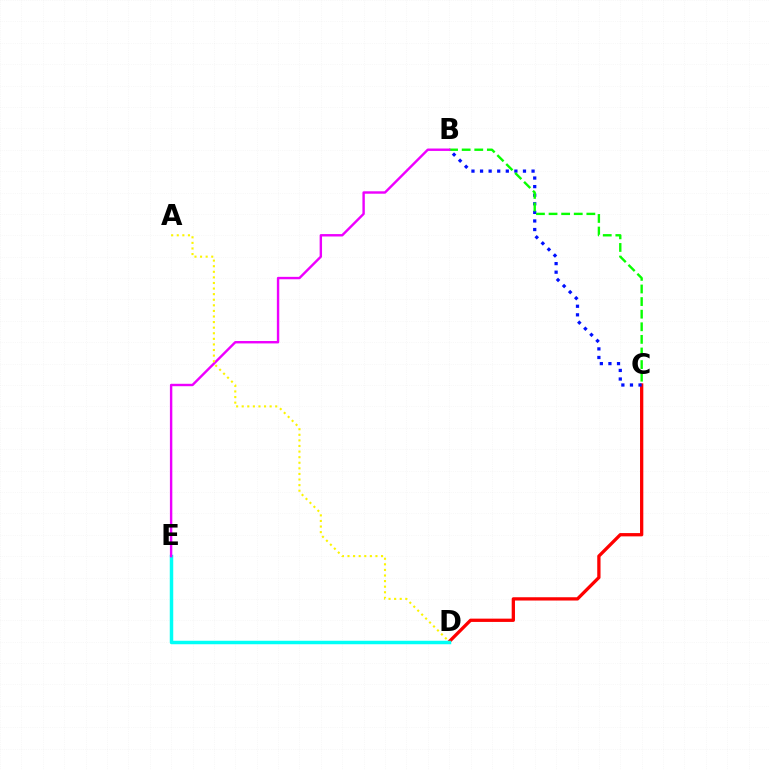{('C', 'D'): [{'color': '#ff0000', 'line_style': 'solid', 'thickness': 2.37}], ('B', 'C'): [{'color': '#0010ff', 'line_style': 'dotted', 'thickness': 2.33}, {'color': '#08ff00', 'line_style': 'dashed', 'thickness': 1.71}], ('D', 'E'): [{'color': '#00fff6', 'line_style': 'solid', 'thickness': 2.5}], ('B', 'E'): [{'color': '#ee00ff', 'line_style': 'solid', 'thickness': 1.74}], ('A', 'D'): [{'color': '#fcf500', 'line_style': 'dotted', 'thickness': 1.52}]}